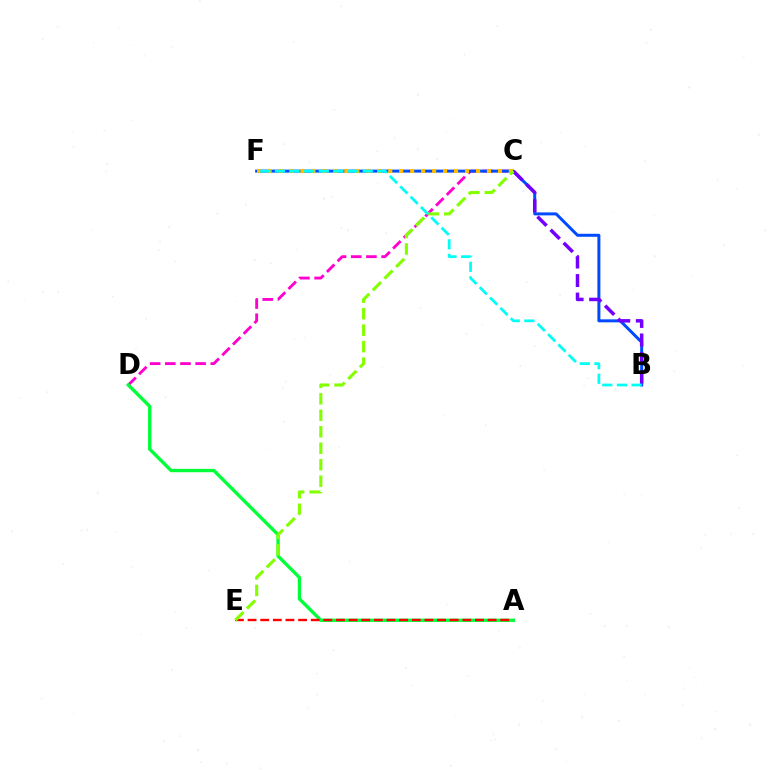{('C', 'D'): [{'color': '#ff00cf', 'line_style': 'dashed', 'thickness': 2.06}], ('A', 'D'): [{'color': '#00ff39', 'line_style': 'solid', 'thickness': 2.41}], ('B', 'F'): [{'color': '#004bff', 'line_style': 'solid', 'thickness': 2.16}, {'color': '#00fff6', 'line_style': 'dashed', 'thickness': 1.99}], ('A', 'E'): [{'color': '#ff0000', 'line_style': 'dashed', 'thickness': 1.72}], ('C', 'F'): [{'color': '#ffbd00', 'line_style': 'dotted', 'thickness': 2.98}], ('B', 'C'): [{'color': '#7200ff', 'line_style': 'dashed', 'thickness': 2.51}], ('C', 'E'): [{'color': '#84ff00', 'line_style': 'dashed', 'thickness': 2.24}]}